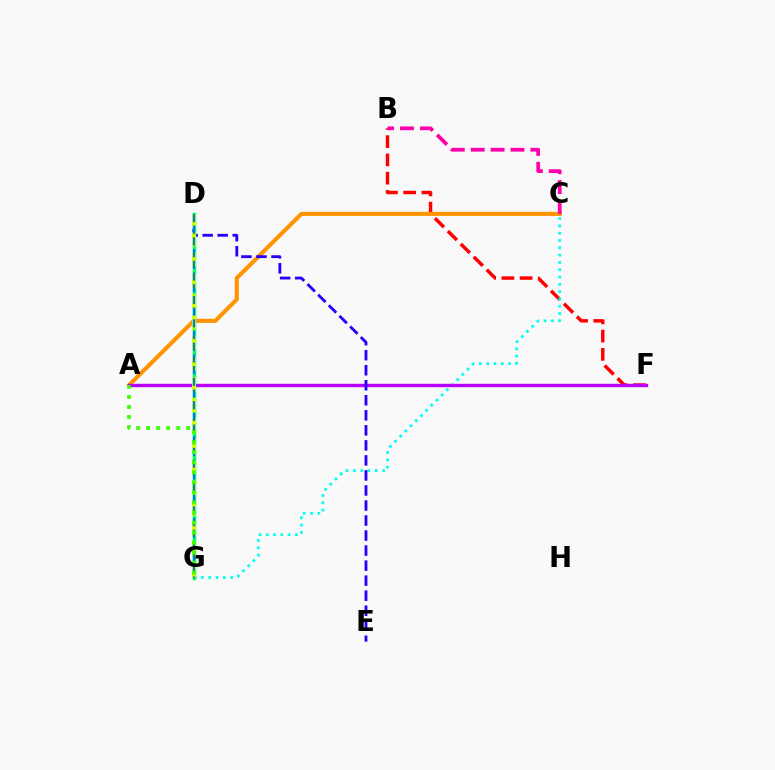{('B', 'F'): [{'color': '#ff0000', 'line_style': 'dashed', 'thickness': 2.48}], ('A', 'C'): [{'color': '#ff9400', 'line_style': 'solid', 'thickness': 2.94}], ('C', 'G'): [{'color': '#00fff6', 'line_style': 'dotted', 'thickness': 1.98}], ('A', 'F'): [{'color': '#b900ff', 'line_style': 'solid', 'thickness': 2.43}], ('B', 'C'): [{'color': '#ff00ac', 'line_style': 'dashed', 'thickness': 2.7}], ('D', 'E'): [{'color': '#2500ff', 'line_style': 'dashed', 'thickness': 2.04}], ('D', 'G'): [{'color': '#00ff5c', 'line_style': 'solid', 'thickness': 2.52}, {'color': '#d1ff00', 'line_style': 'dashed', 'thickness': 2.82}, {'color': '#0074ff', 'line_style': 'dashed', 'thickness': 1.59}], ('A', 'G'): [{'color': '#3dff00', 'line_style': 'dotted', 'thickness': 2.73}]}